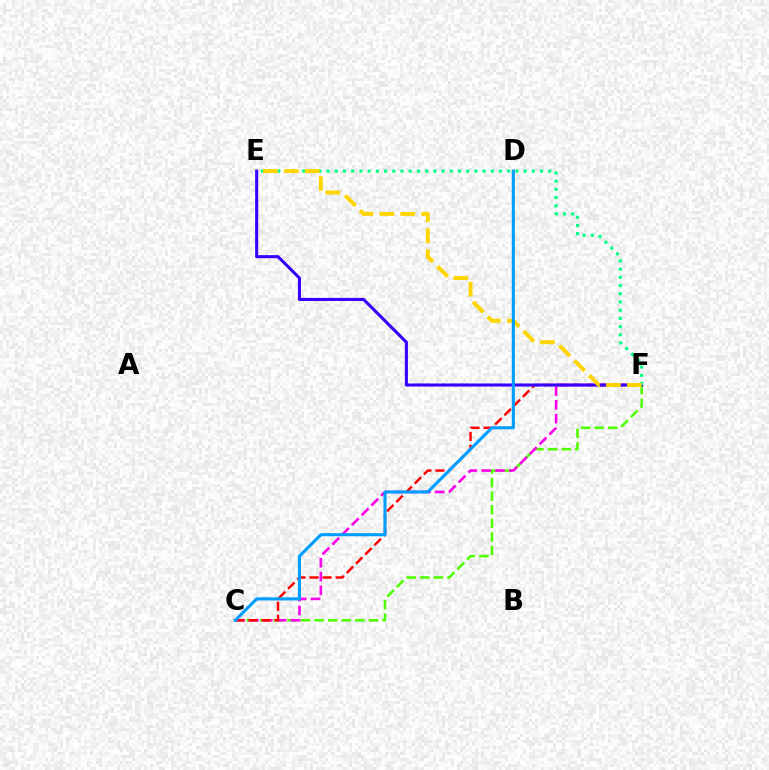{('C', 'F'): [{'color': '#4fff00', 'line_style': 'dashed', 'thickness': 1.85}, {'color': '#ff00ed', 'line_style': 'dashed', 'thickness': 1.88}, {'color': '#ff0000', 'line_style': 'dashed', 'thickness': 1.77}], ('E', 'F'): [{'color': '#3700ff', 'line_style': 'solid', 'thickness': 2.21}, {'color': '#00ff86', 'line_style': 'dotted', 'thickness': 2.23}, {'color': '#ffd500', 'line_style': 'dashed', 'thickness': 2.85}], ('C', 'D'): [{'color': '#009eff', 'line_style': 'solid', 'thickness': 2.23}]}